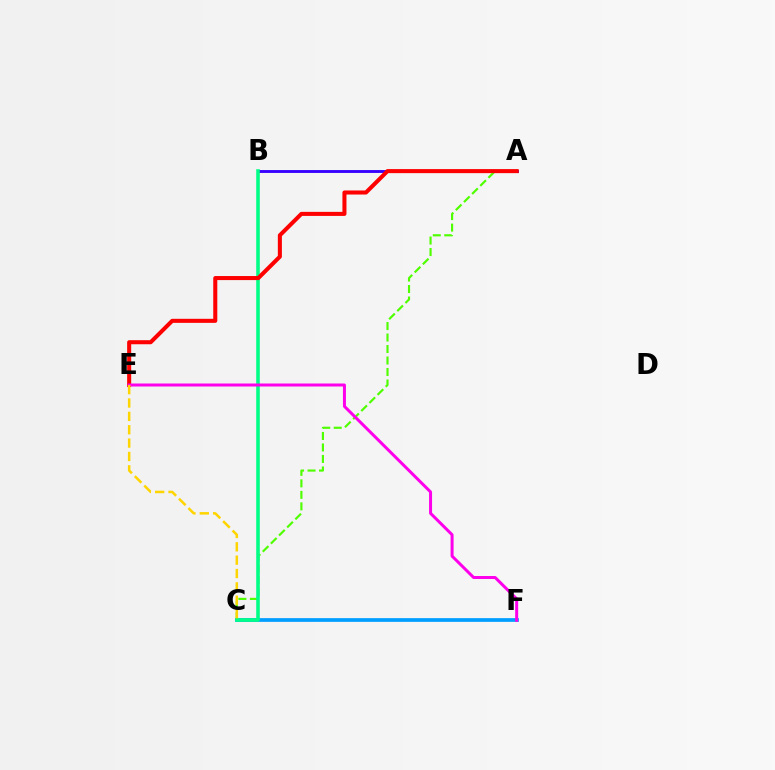{('C', 'F'): [{'color': '#009eff', 'line_style': 'solid', 'thickness': 2.68}], ('A', 'B'): [{'color': '#3700ff', 'line_style': 'solid', 'thickness': 2.06}], ('A', 'C'): [{'color': '#4fff00', 'line_style': 'dashed', 'thickness': 1.56}], ('B', 'C'): [{'color': '#00ff86', 'line_style': 'solid', 'thickness': 2.58}], ('A', 'E'): [{'color': '#ff0000', 'line_style': 'solid', 'thickness': 2.92}], ('E', 'F'): [{'color': '#ff00ed', 'line_style': 'solid', 'thickness': 2.16}], ('C', 'E'): [{'color': '#ffd500', 'line_style': 'dashed', 'thickness': 1.81}]}